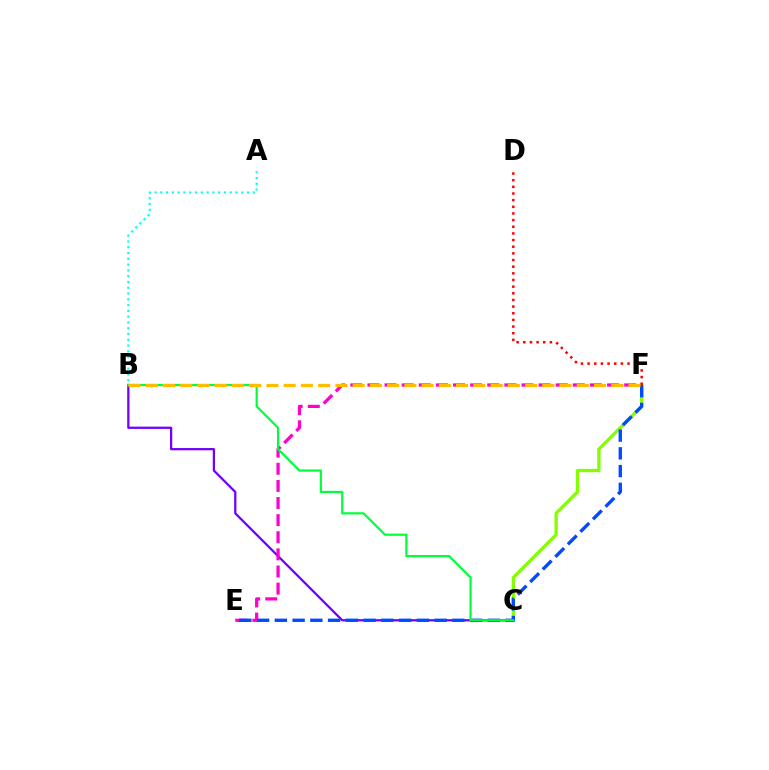{('B', 'C'): [{'color': '#7200ff', 'line_style': 'solid', 'thickness': 1.63}, {'color': '#00ff39', 'line_style': 'solid', 'thickness': 1.58}], ('A', 'B'): [{'color': '#00fff6', 'line_style': 'dotted', 'thickness': 1.57}], ('E', 'F'): [{'color': '#ff00cf', 'line_style': 'dashed', 'thickness': 2.33}, {'color': '#004bff', 'line_style': 'dashed', 'thickness': 2.41}], ('C', 'F'): [{'color': '#84ff00', 'line_style': 'solid', 'thickness': 2.38}], ('D', 'F'): [{'color': '#ff0000', 'line_style': 'dotted', 'thickness': 1.81}], ('B', 'F'): [{'color': '#ffbd00', 'line_style': 'dashed', 'thickness': 2.34}]}